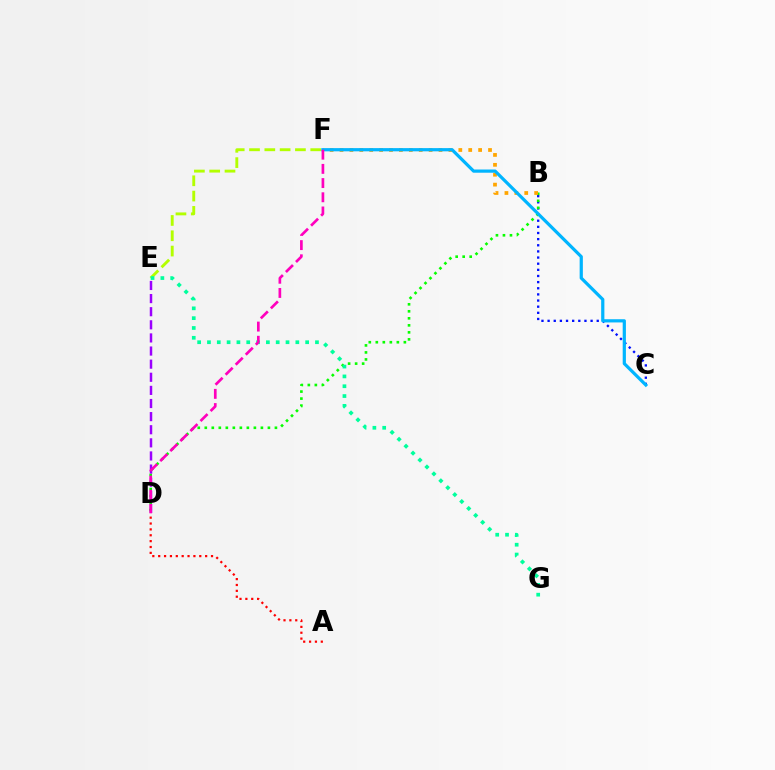{('E', 'F'): [{'color': '#b3ff00', 'line_style': 'dashed', 'thickness': 2.08}], ('B', 'C'): [{'color': '#0010ff', 'line_style': 'dotted', 'thickness': 1.67}], ('A', 'D'): [{'color': '#ff0000', 'line_style': 'dotted', 'thickness': 1.59}], ('B', 'D'): [{'color': '#08ff00', 'line_style': 'dotted', 'thickness': 1.91}], ('B', 'F'): [{'color': '#ffa500', 'line_style': 'dotted', 'thickness': 2.69}], ('E', 'G'): [{'color': '#00ff9d', 'line_style': 'dotted', 'thickness': 2.67}], ('D', 'E'): [{'color': '#9b00ff', 'line_style': 'dashed', 'thickness': 1.78}], ('C', 'F'): [{'color': '#00b5ff', 'line_style': 'solid', 'thickness': 2.31}], ('D', 'F'): [{'color': '#ff00bd', 'line_style': 'dashed', 'thickness': 1.93}]}